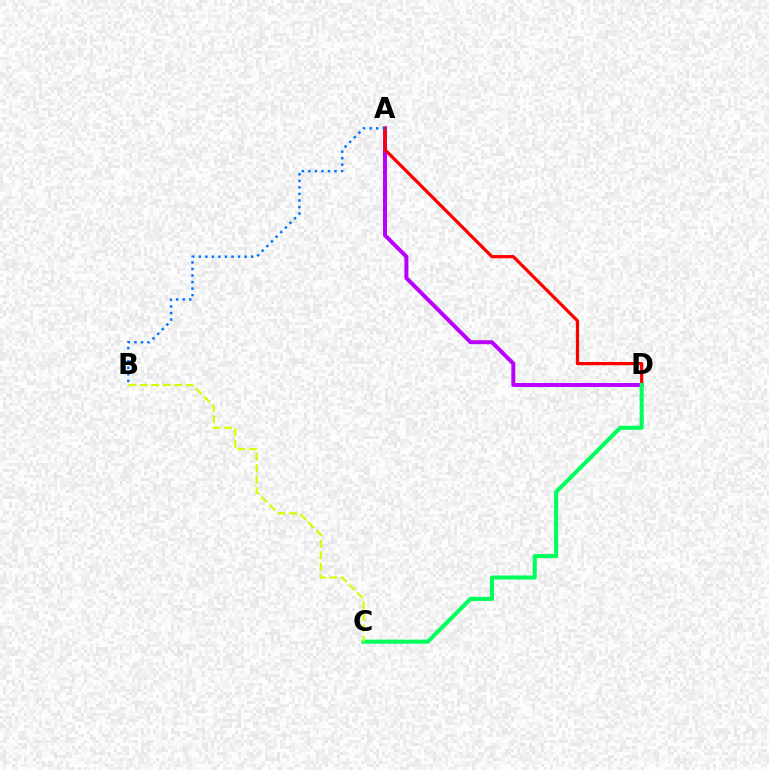{('A', 'D'): [{'color': '#b900ff', 'line_style': 'solid', 'thickness': 2.86}, {'color': '#ff0000', 'line_style': 'solid', 'thickness': 2.32}], ('C', 'D'): [{'color': '#00ff5c', 'line_style': 'solid', 'thickness': 2.93}], ('A', 'B'): [{'color': '#0074ff', 'line_style': 'dotted', 'thickness': 1.78}], ('B', 'C'): [{'color': '#d1ff00', 'line_style': 'dashed', 'thickness': 1.56}]}